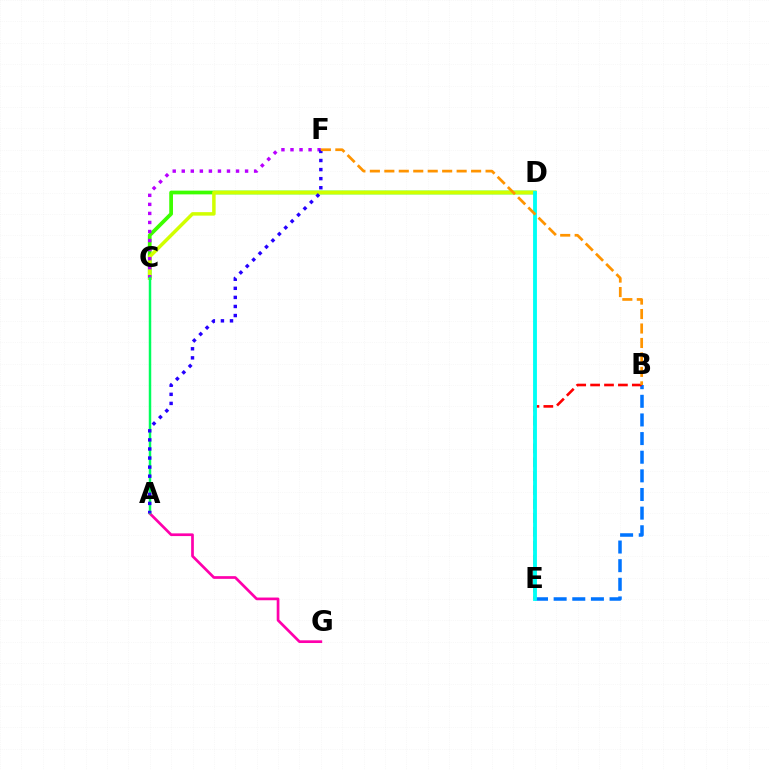{('C', 'D'): [{'color': '#3dff00', 'line_style': 'solid', 'thickness': 2.7}, {'color': '#d1ff00', 'line_style': 'solid', 'thickness': 2.51}], ('B', 'E'): [{'color': '#0074ff', 'line_style': 'dashed', 'thickness': 2.53}, {'color': '#ff0000', 'line_style': 'dashed', 'thickness': 1.89}], ('A', 'G'): [{'color': '#ff00ac', 'line_style': 'solid', 'thickness': 1.95}], ('D', 'E'): [{'color': '#00fff6', 'line_style': 'solid', 'thickness': 2.77}], ('C', 'F'): [{'color': '#b900ff', 'line_style': 'dotted', 'thickness': 2.46}], ('A', 'C'): [{'color': '#00ff5c', 'line_style': 'solid', 'thickness': 1.78}], ('A', 'F'): [{'color': '#2500ff', 'line_style': 'dotted', 'thickness': 2.46}], ('B', 'F'): [{'color': '#ff9400', 'line_style': 'dashed', 'thickness': 1.96}]}